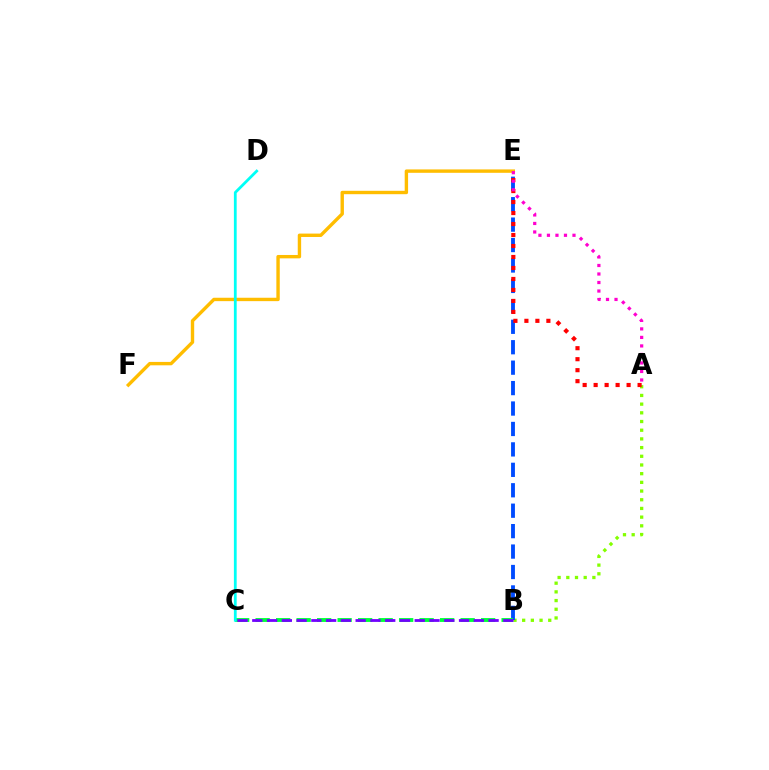{('A', 'B'): [{'color': '#84ff00', 'line_style': 'dotted', 'thickness': 2.36}], ('E', 'F'): [{'color': '#ffbd00', 'line_style': 'solid', 'thickness': 2.44}], ('B', 'E'): [{'color': '#004bff', 'line_style': 'dashed', 'thickness': 2.78}], ('B', 'C'): [{'color': '#00ff39', 'line_style': 'dashed', 'thickness': 2.78}, {'color': '#7200ff', 'line_style': 'dashed', 'thickness': 2.01}], ('C', 'D'): [{'color': '#00fff6', 'line_style': 'solid', 'thickness': 2.0}], ('A', 'E'): [{'color': '#ff0000', 'line_style': 'dotted', 'thickness': 2.99}, {'color': '#ff00cf', 'line_style': 'dotted', 'thickness': 2.31}]}